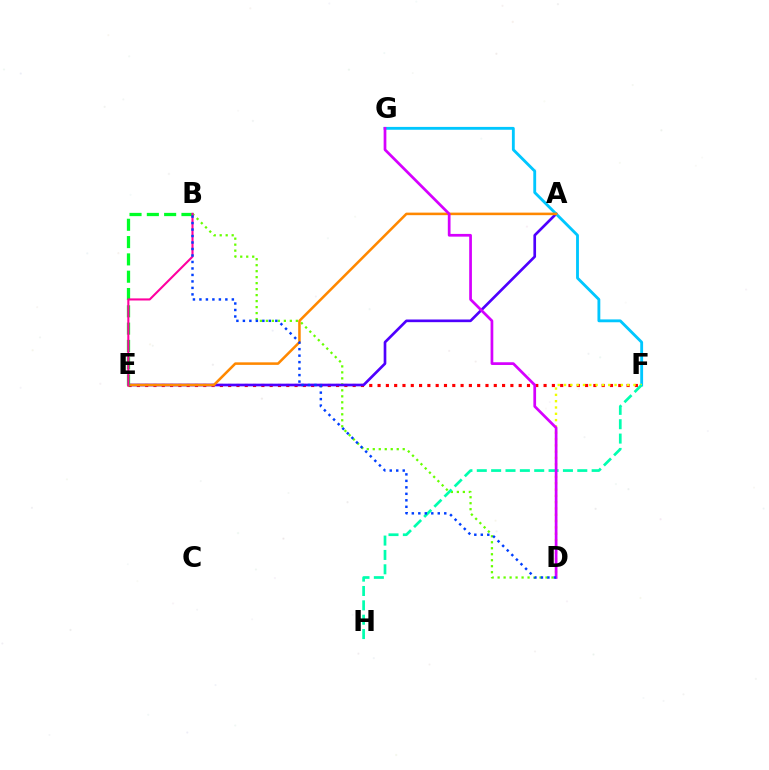{('B', 'D'): [{'color': '#66ff00', 'line_style': 'dotted', 'thickness': 1.63}, {'color': '#003fff', 'line_style': 'dotted', 'thickness': 1.76}], ('E', 'F'): [{'color': '#ff0000', 'line_style': 'dotted', 'thickness': 2.26}], ('A', 'E'): [{'color': '#4f00ff', 'line_style': 'solid', 'thickness': 1.92}, {'color': '#ff8800', 'line_style': 'solid', 'thickness': 1.83}], ('F', 'G'): [{'color': '#00c7ff', 'line_style': 'solid', 'thickness': 2.05}], ('D', 'F'): [{'color': '#eeff00', 'line_style': 'dotted', 'thickness': 1.71}], ('B', 'E'): [{'color': '#00ff27', 'line_style': 'dashed', 'thickness': 2.35}, {'color': '#ff00a0', 'line_style': 'solid', 'thickness': 1.51}], ('F', 'H'): [{'color': '#00ffaf', 'line_style': 'dashed', 'thickness': 1.95}], ('D', 'G'): [{'color': '#d600ff', 'line_style': 'solid', 'thickness': 1.96}]}